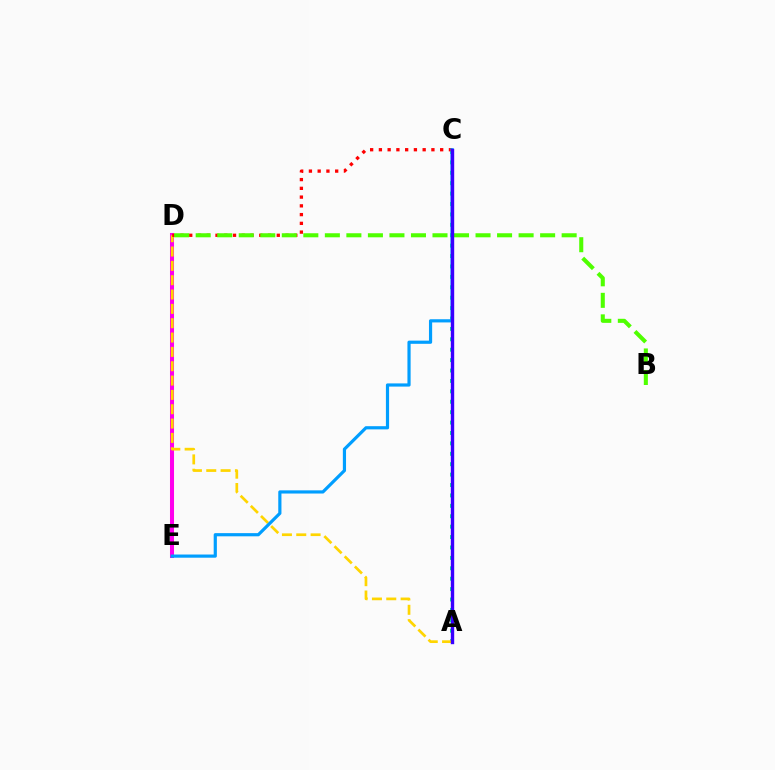{('D', 'E'): [{'color': '#ff00ed', 'line_style': 'solid', 'thickness': 2.91}], ('A', 'C'): [{'color': '#00ff86', 'line_style': 'dotted', 'thickness': 2.83}, {'color': '#3700ff', 'line_style': 'solid', 'thickness': 2.44}], ('A', 'D'): [{'color': '#ffd500', 'line_style': 'dashed', 'thickness': 1.95}], ('C', 'D'): [{'color': '#ff0000', 'line_style': 'dotted', 'thickness': 2.38}], ('B', 'D'): [{'color': '#4fff00', 'line_style': 'dashed', 'thickness': 2.92}], ('C', 'E'): [{'color': '#009eff', 'line_style': 'solid', 'thickness': 2.29}]}